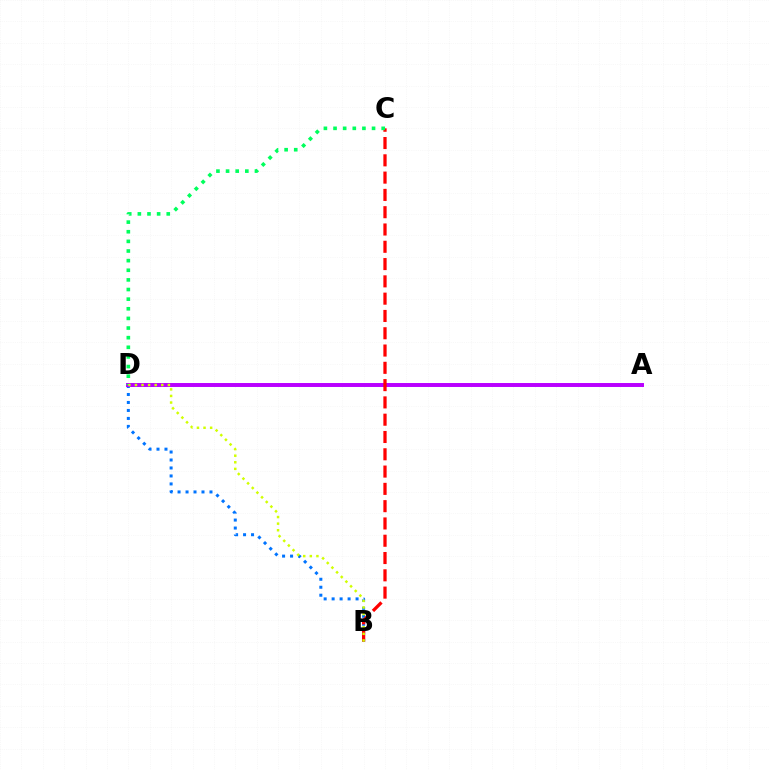{('B', 'D'): [{'color': '#0074ff', 'line_style': 'dotted', 'thickness': 2.17}, {'color': '#d1ff00', 'line_style': 'dotted', 'thickness': 1.79}], ('A', 'D'): [{'color': '#b900ff', 'line_style': 'solid', 'thickness': 2.84}], ('B', 'C'): [{'color': '#ff0000', 'line_style': 'dashed', 'thickness': 2.35}], ('C', 'D'): [{'color': '#00ff5c', 'line_style': 'dotted', 'thickness': 2.62}]}